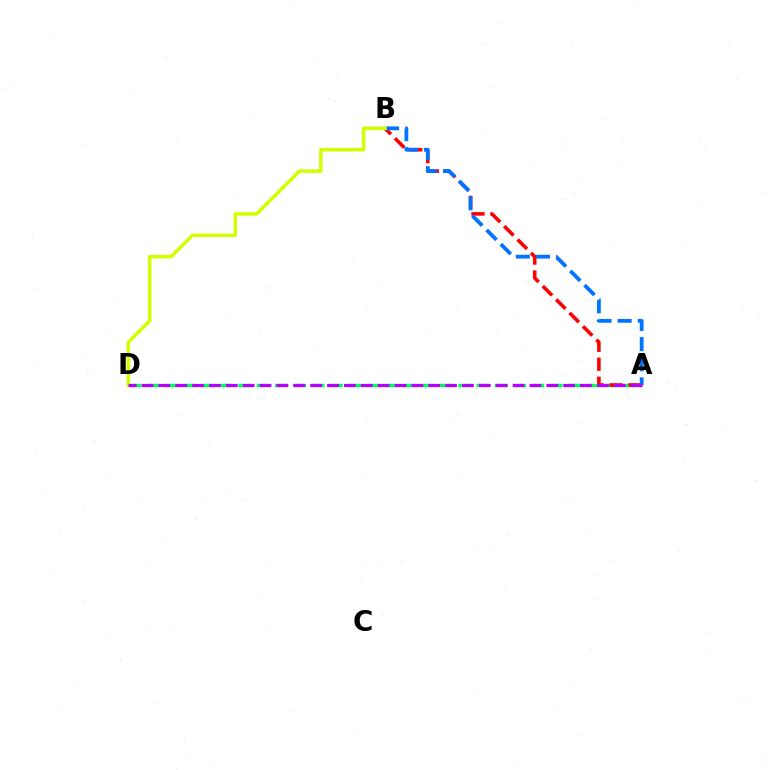{('A', 'D'): [{'color': '#00ff5c', 'line_style': 'dashed', 'thickness': 2.49}, {'color': '#b900ff', 'line_style': 'dashed', 'thickness': 2.29}], ('A', 'B'): [{'color': '#ff0000', 'line_style': 'dashed', 'thickness': 2.58}, {'color': '#0074ff', 'line_style': 'dashed', 'thickness': 2.74}], ('B', 'D'): [{'color': '#d1ff00', 'line_style': 'solid', 'thickness': 2.52}]}